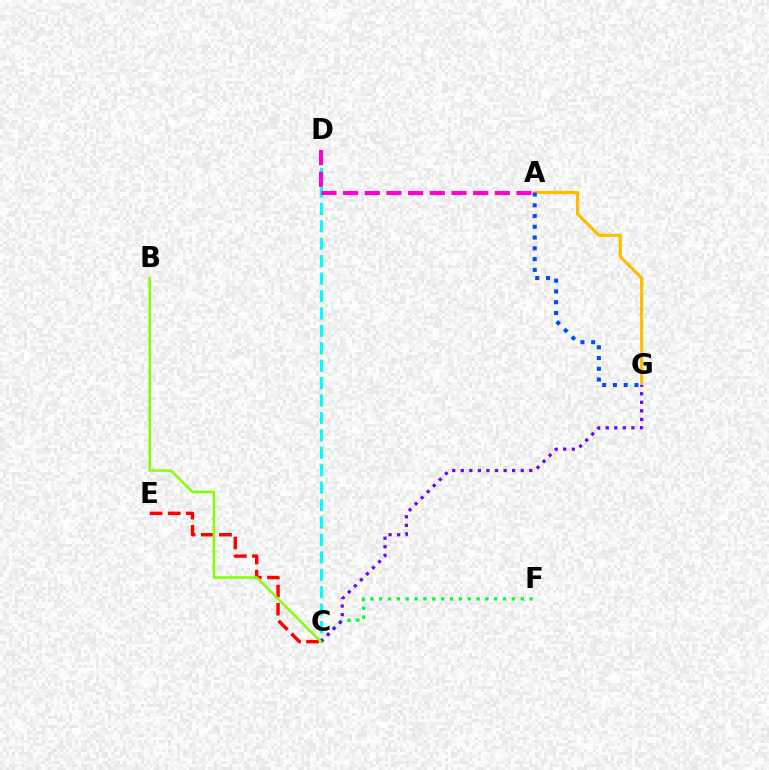{('C', 'E'): [{'color': '#ff0000', 'line_style': 'dashed', 'thickness': 2.47}], ('C', 'D'): [{'color': '#00fff6', 'line_style': 'dashed', 'thickness': 2.37}], ('C', 'F'): [{'color': '#00ff39', 'line_style': 'dotted', 'thickness': 2.4}], ('A', 'D'): [{'color': '#ff00cf', 'line_style': 'dashed', 'thickness': 2.94}], ('A', 'G'): [{'color': '#ffbd00', 'line_style': 'solid', 'thickness': 2.29}, {'color': '#004bff', 'line_style': 'dotted', 'thickness': 2.92}], ('C', 'G'): [{'color': '#7200ff', 'line_style': 'dotted', 'thickness': 2.33}], ('B', 'C'): [{'color': '#84ff00', 'line_style': 'solid', 'thickness': 1.8}]}